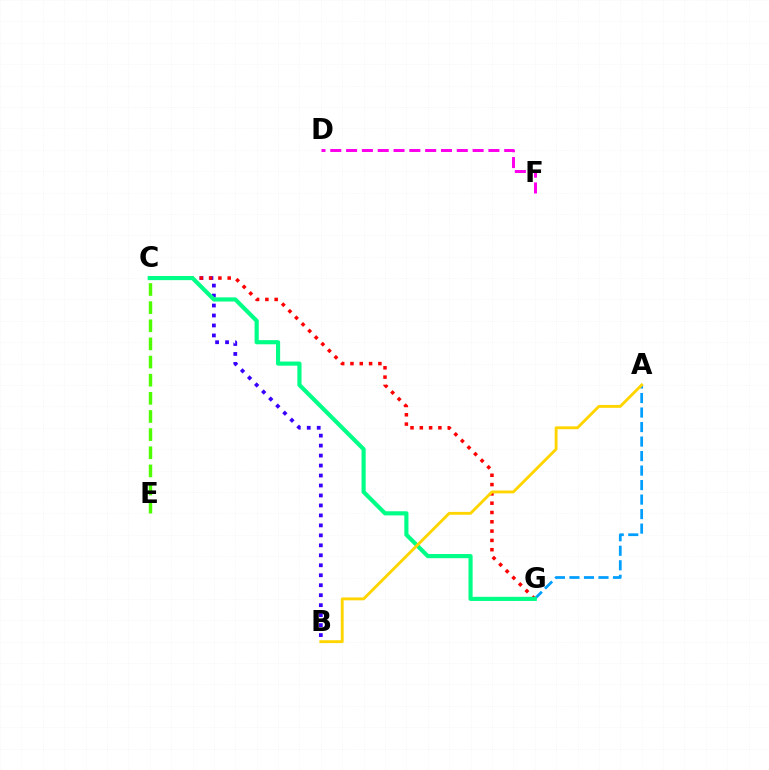{('D', 'F'): [{'color': '#ff00ed', 'line_style': 'dashed', 'thickness': 2.15}], ('B', 'C'): [{'color': '#3700ff', 'line_style': 'dotted', 'thickness': 2.71}], ('A', 'G'): [{'color': '#009eff', 'line_style': 'dashed', 'thickness': 1.97}], ('C', 'E'): [{'color': '#4fff00', 'line_style': 'dashed', 'thickness': 2.46}], ('C', 'G'): [{'color': '#ff0000', 'line_style': 'dotted', 'thickness': 2.53}, {'color': '#00ff86', 'line_style': 'solid', 'thickness': 2.99}], ('A', 'B'): [{'color': '#ffd500', 'line_style': 'solid', 'thickness': 2.07}]}